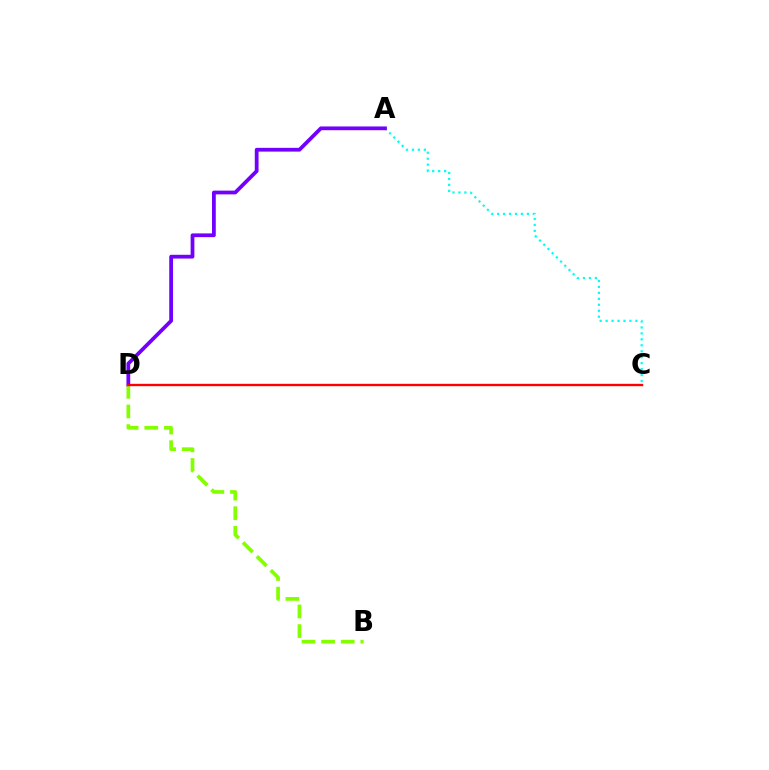{('A', 'C'): [{'color': '#00fff6', 'line_style': 'dotted', 'thickness': 1.62}], ('A', 'D'): [{'color': '#7200ff', 'line_style': 'solid', 'thickness': 2.71}], ('B', 'D'): [{'color': '#84ff00', 'line_style': 'dashed', 'thickness': 2.67}], ('C', 'D'): [{'color': '#ff0000', 'line_style': 'solid', 'thickness': 1.69}]}